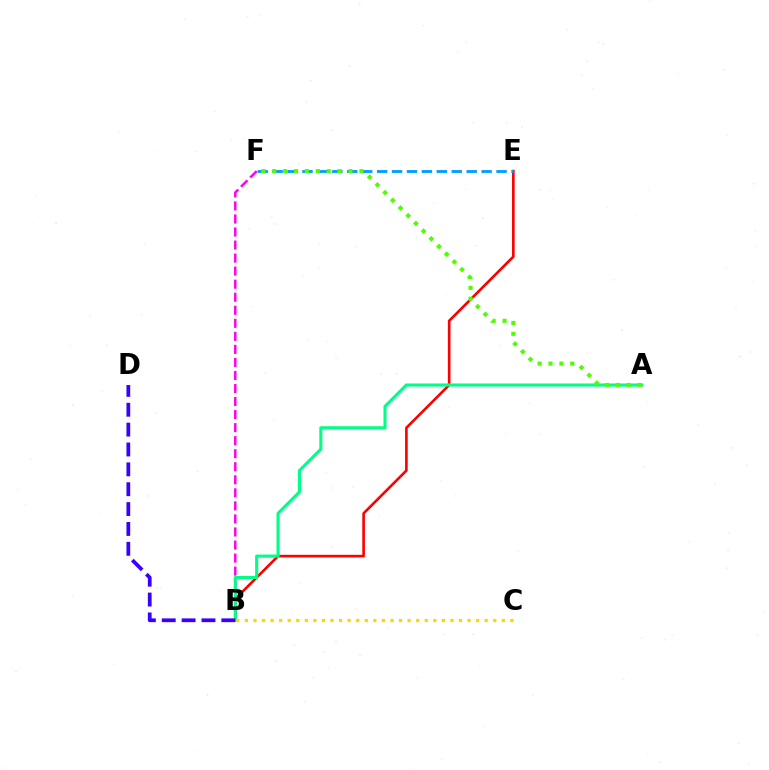{('B', 'E'): [{'color': '#ff0000', 'line_style': 'solid', 'thickness': 1.9}], ('B', 'F'): [{'color': '#ff00ed', 'line_style': 'dashed', 'thickness': 1.77}], ('A', 'B'): [{'color': '#00ff86', 'line_style': 'solid', 'thickness': 2.23}], ('E', 'F'): [{'color': '#009eff', 'line_style': 'dashed', 'thickness': 2.03}], ('A', 'F'): [{'color': '#4fff00', 'line_style': 'dotted', 'thickness': 2.96}], ('B', 'C'): [{'color': '#ffd500', 'line_style': 'dotted', 'thickness': 2.33}], ('B', 'D'): [{'color': '#3700ff', 'line_style': 'dashed', 'thickness': 2.7}]}